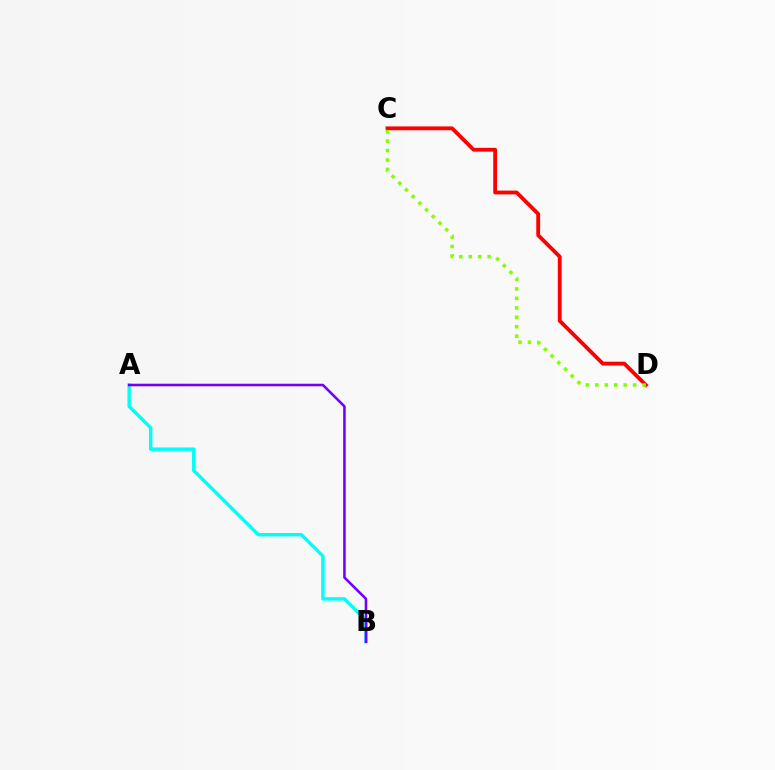{('C', 'D'): [{'color': '#ff0000', 'line_style': 'solid', 'thickness': 2.76}, {'color': '#84ff00', 'line_style': 'dotted', 'thickness': 2.57}], ('A', 'B'): [{'color': '#00fff6', 'line_style': 'solid', 'thickness': 2.47}, {'color': '#7200ff', 'line_style': 'solid', 'thickness': 1.85}]}